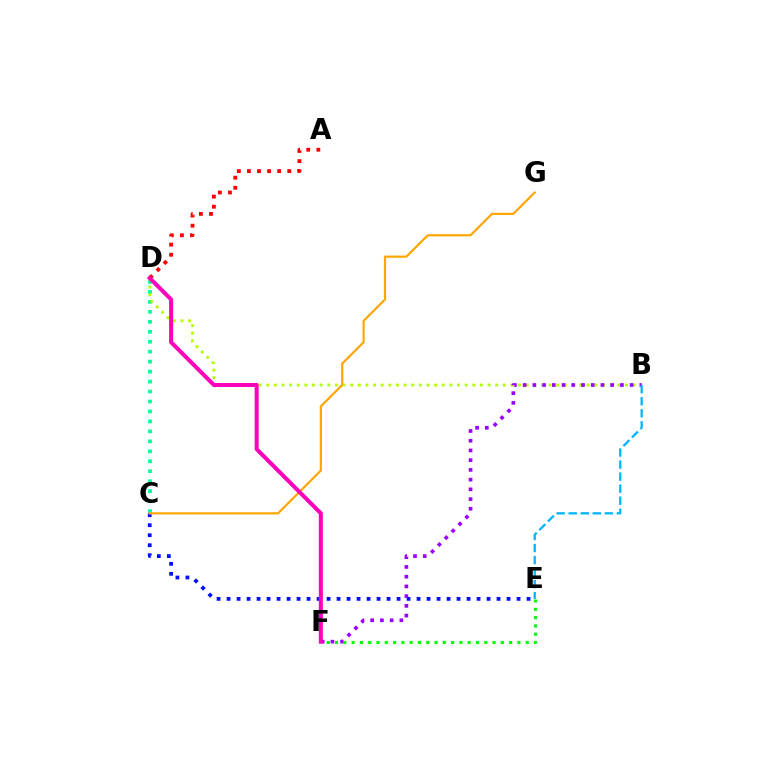{('C', 'D'): [{'color': '#00ff9d', 'line_style': 'dotted', 'thickness': 2.71}], ('B', 'D'): [{'color': '#b3ff00', 'line_style': 'dotted', 'thickness': 2.07}], ('C', 'E'): [{'color': '#0010ff', 'line_style': 'dotted', 'thickness': 2.72}], ('B', 'F'): [{'color': '#9b00ff', 'line_style': 'dotted', 'thickness': 2.64}], ('A', 'D'): [{'color': '#ff0000', 'line_style': 'dotted', 'thickness': 2.74}], ('C', 'G'): [{'color': '#ffa500', 'line_style': 'solid', 'thickness': 1.57}], ('E', 'F'): [{'color': '#08ff00', 'line_style': 'dotted', 'thickness': 2.25}], ('D', 'F'): [{'color': '#ff00bd', 'line_style': 'solid', 'thickness': 2.89}], ('B', 'E'): [{'color': '#00b5ff', 'line_style': 'dashed', 'thickness': 1.64}]}